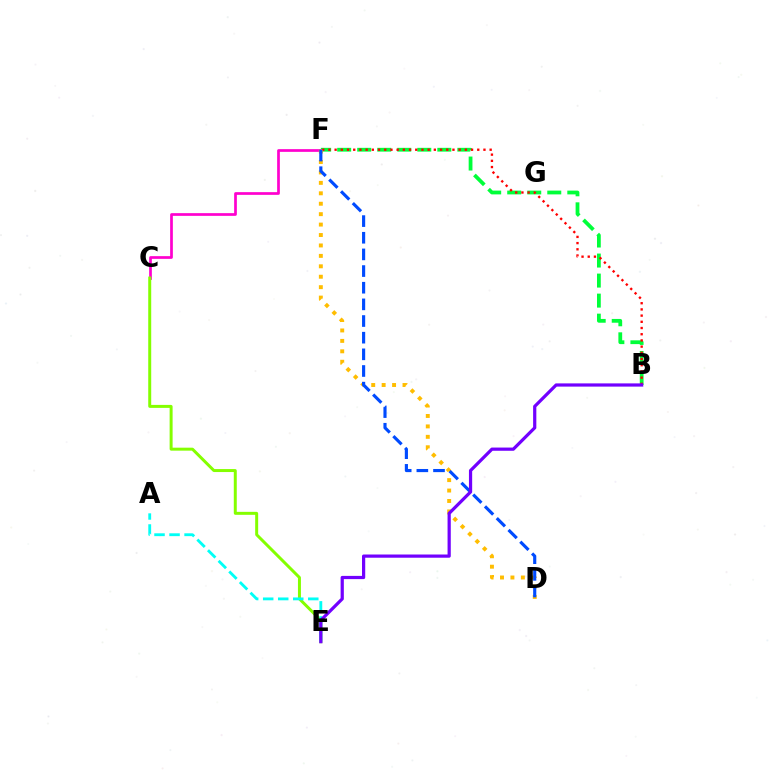{('B', 'F'): [{'color': '#00ff39', 'line_style': 'dashed', 'thickness': 2.72}, {'color': '#ff0000', 'line_style': 'dotted', 'thickness': 1.68}], ('C', 'F'): [{'color': '#ff00cf', 'line_style': 'solid', 'thickness': 1.95}], ('C', 'E'): [{'color': '#84ff00', 'line_style': 'solid', 'thickness': 2.15}], ('A', 'E'): [{'color': '#00fff6', 'line_style': 'dashed', 'thickness': 2.04}], ('D', 'F'): [{'color': '#ffbd00', 'line_style': 'dotted', 'thickness': 2.83}, {'color': '#004bff', 'line_style': 'dashed', 'thickness': 2.26}], ('B', 'E'): [{'color': '#7200ff', 'line_style': 'solid', 'thickness': 2.32}]}